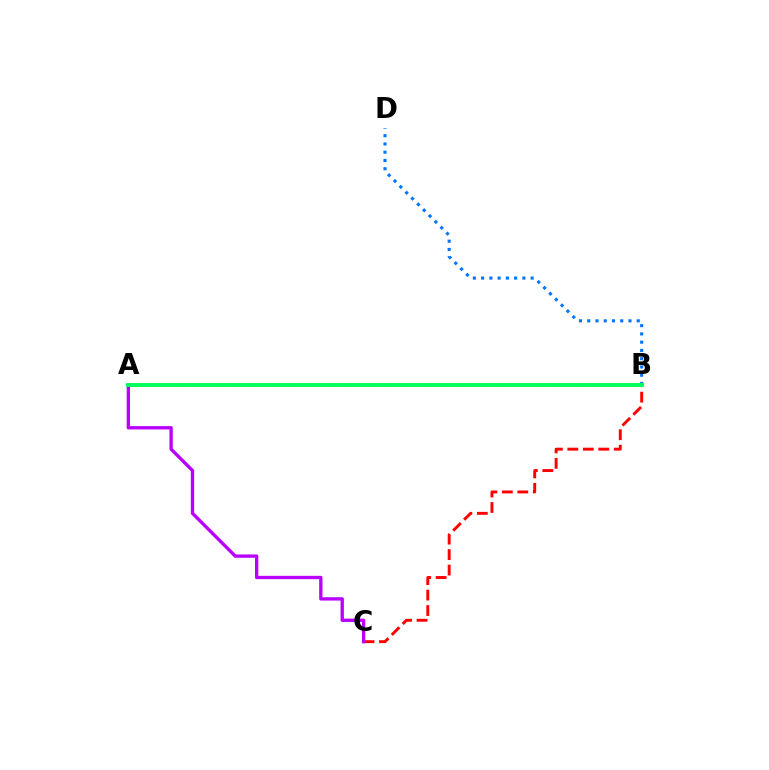{('B', 'D'): [{'color': '#0074ff', 'line_style': 'dotted', 'thickness': 2.24}], ('B', 'C'): [{'color': '#ff0000', 'line_style': 'dashed', 'thickness': 2.1}], ('A', 'C'): [{'color': '#b900ff', 'line_style': 'solid', 'thickness': 2.4}], ('A', 'B'): [{'color': '#d1ff00', 'line_style': 'dashed', 'thickness': 1.88}, {'color': '#00ff5c', 'line_style': 'solid', 'thickness': 2.79}]}